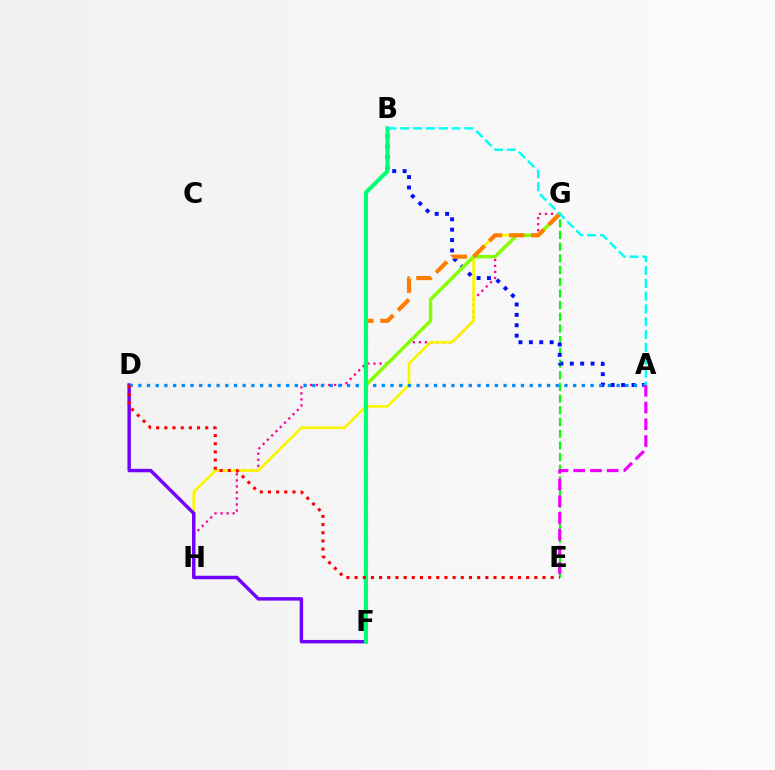{('G', 'H'): [{'color': '#ff0094', 'line_style': 'dotted', 'thickness': 1.64}, {'color': '#fcf500', 'line_style': 'solid', 'thickness': 1.9}], ('D', 'F'): [{'color': '#7200ff', 'line_style': 'solid', 'thickness': 2.48}], ('E', 'G'): [{'color': '#08ff00', 'line_style': 'dashed', 'thickness': 1.59}], ('A', 'B'): [{'color': '#0010ff', 'line_style': 'dotted', 'thickness': 2.82}, {'color': '#00fff6', 'line_style': 'dashed', 'thickness': 1.74}], ('F', 'G'): [{'color': '#84ff00', 'line_style': 'solid', 'thickness': 2.48}, {'color': '#ff7c00', 'line_style': 'dashed', 'thickness': 3.0}], ('A', 'D'): [{'color': '#008cff', 'line_style': 'dotted', 'thickness': 2.36}], ('B', 'F'): [{'color': '#00ff74', 'line_style': 'solid', 'thickness': 2.89}], ('D', 'E'): [{'color': '#ff0000', 'line_style': 'dotted', 'thickness': 2.22}], ('A', 'E'): [{'color': '#ee00ff', 'line_style': 'dashed', 'thickness': 2.27}]}